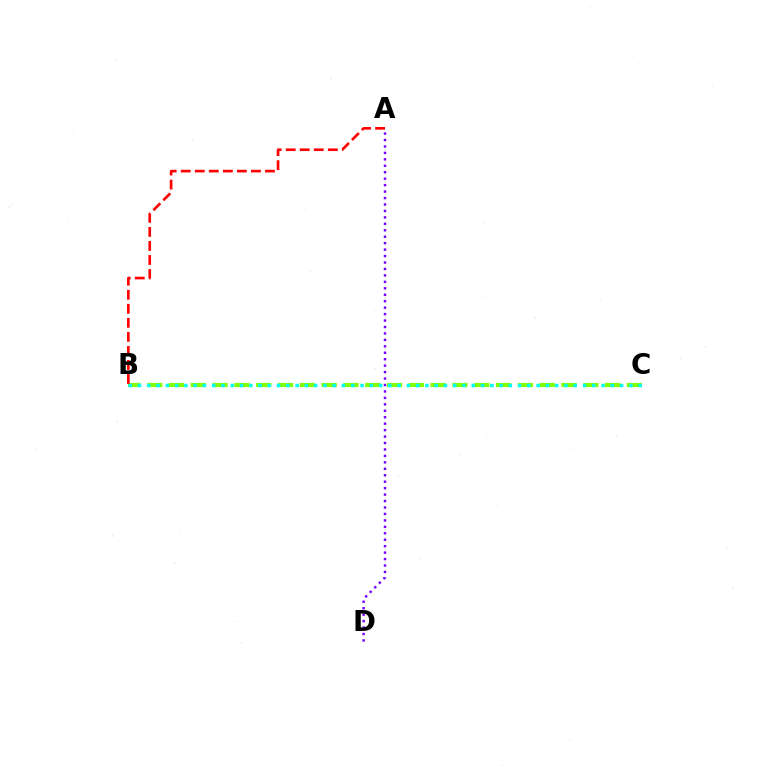{('B', 'C'): [{'color': '#84ff00', 'line_style': 'dashed', 'thickness': 2.96}, {'color': '#00fff6', 'line_style': 'dotted', 'thickness': 2.52}], ('A', 'D'): [{'color': '#7200ff', 'line_style': 'dotted', 'thickness': 1.75}], ('A', 'B'): [{'color': '#ff0000', 'line_style': 'dashed', 'thickness': 1.91}]}